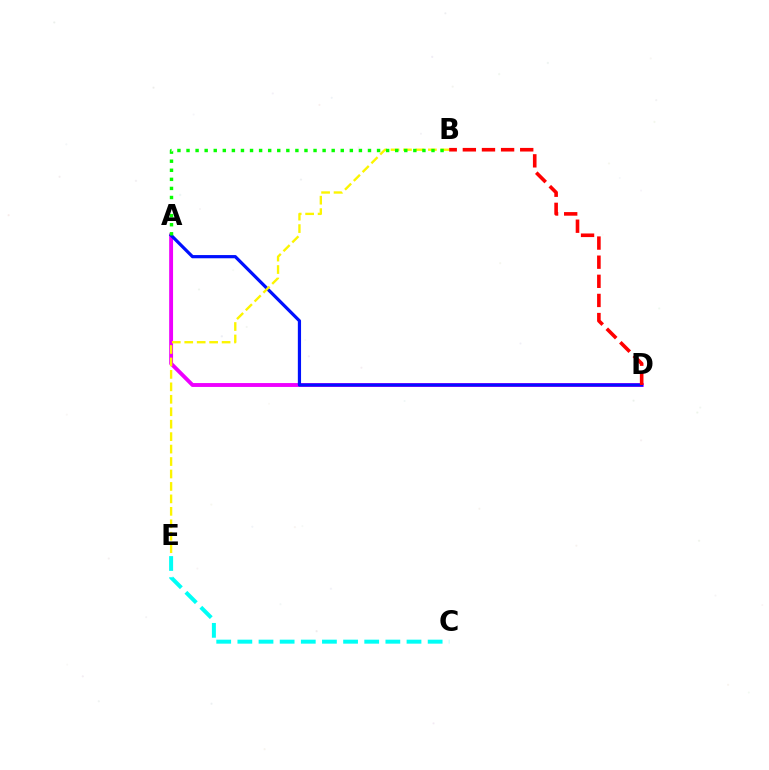{('A', 'D'): [{'color': '#ee00ff', 'line_style': 'solid', 'thickness': 2.8}, {'color': '#0010ff', 'line_style': 'solid', 'thickness': 2.31}], ('B', 'E'): [{'color': '#fcf500', 'line_style': 'dashed', 'thickness': 1.69}], ('B', 'D'): [{'color': '#ff0000', 'line_style': 'dashed', 'thickness': 2.6}], ('A', 'B'): [{'color': '#08ff00', 'line_style': 'dotted', 'thickness': 2.47}], ('C', 'E'): [{'color': '#00fff6', 'line_style': 'dashed', 'thickness': 2.87}]}